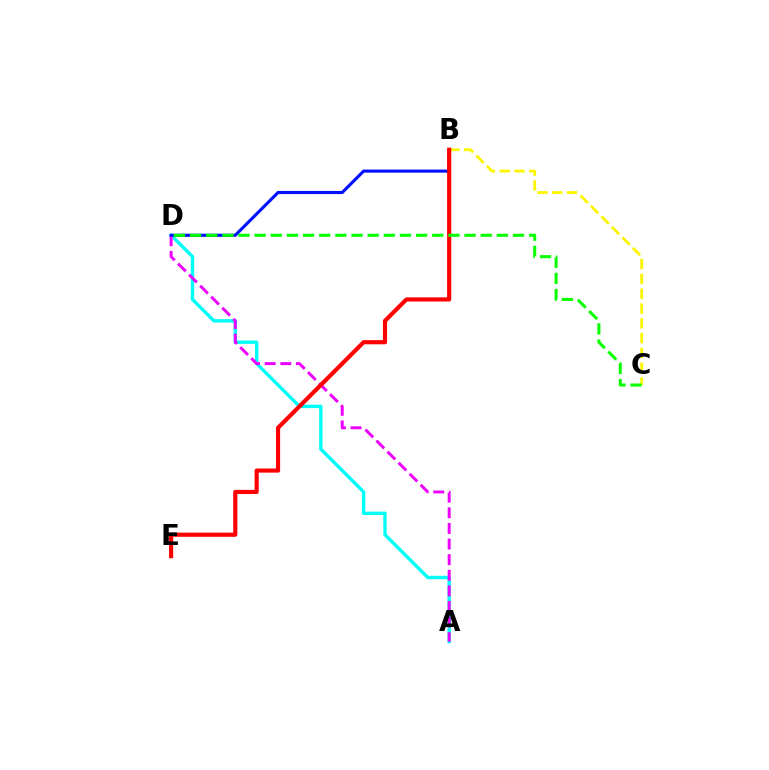{('A', 'D'): [{'color': '#00fff6', 'line_style': 'solid', 'thickness': 2.44}, {'color': '#ee00ff', 'line_style': 'dashed', 'thickness': 2.12}], ('B', 'C'): [{'color': '#fcf500', 'line_style': 'dashed', 'thickness': 2.01}], ('B', 'D'): [{'color': '#0010ff', 'line_style': 'solid', 'thickness': 2.23}], ('B', 'E'): [{'color': '#ff0000', 'line_style': 'solid', 'thickness': 2.99}], ('C', 'D'): [{'color': '#08ff00', 'line_style': 'dashed', 'thickness': 2.19}]}